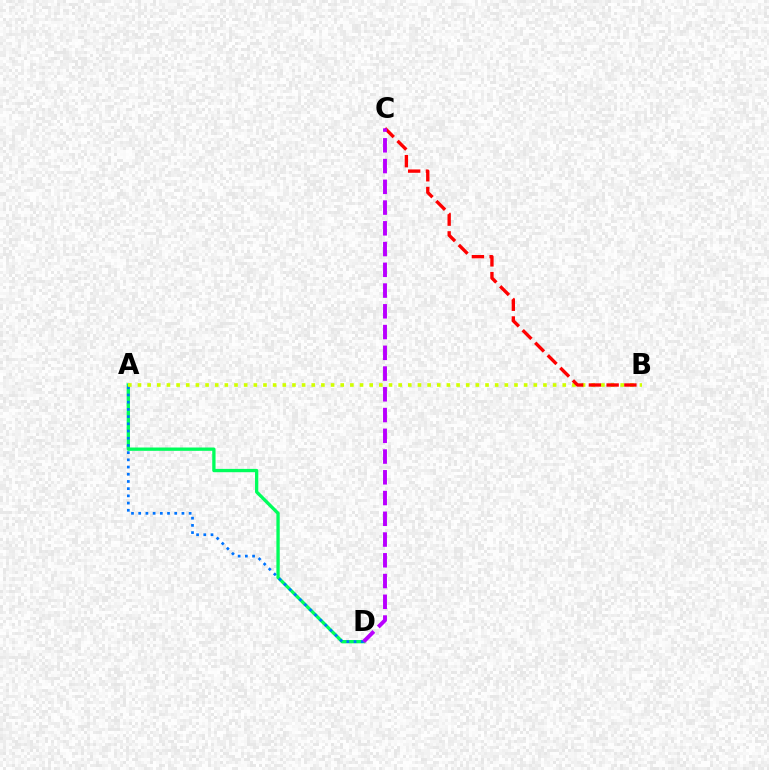{('A', 'D'): [{'color': '#00ff5c', 'line_style': 'solid', 'thickness': 2.39}, {'color': '#0074ff', 'line_style': 'dotted', 'thickness': 1.96}], ('A', 'B'): [{'color': '#d1ff00', 'line_style': 'dotted', 'thickness': 2.62}], ('B', 'C'): [{'color': '#ff0000', 'line_style': 'dashed', 'thickness': 2.41}], ('C', 'D'): [{'color': '#b900ff', 'line_style': 'dashed', 'thickness': 2.82}]}